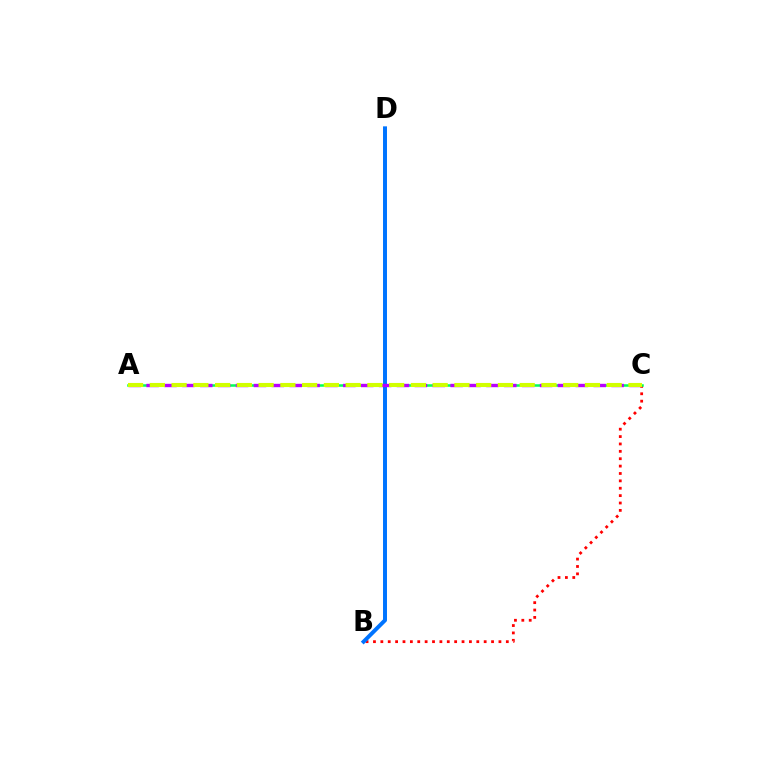{('B', 'C'): [{'color': '#ff0000', 'line_style': 'dotted', 'thickness': 2.01}], ('B', 'D'): [{'color': '#0074ff', 'line_style': 'solid', 'thickness': 2.85}], ('A', 'C'): [{'color': '#00ff5c', 'line_style': 'solid', 'thickness': 1.8}, {'color': '#b900ff', 'line_style': 'dashed', 'thickness': 2.43}, {'color': '#d1ff00', 'line_style': 'dashed', 'thickness': 2.96}]}